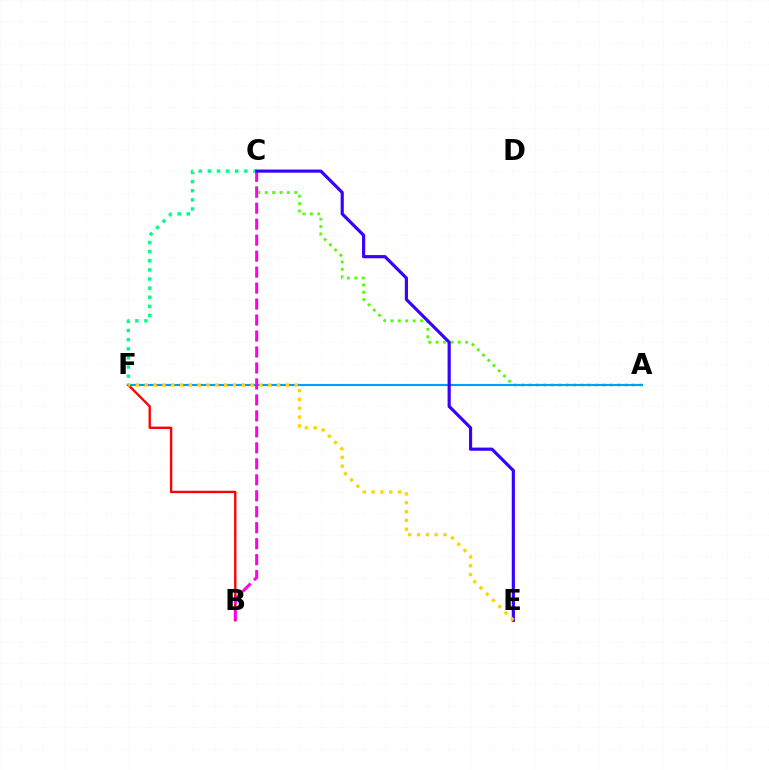{('A', 'C'): [{'color': '#4fff00', 'line_style': 'dotted', 'thickness': 2.01}], ('A', 'F'): [{'color': '#009eff', 'line_style': 'solid', 'thickness': 1.53}], ('B', 'F'): [{'color': '#ff0000', 'line_style': 'solid', 'thickness': 1.7}], ('B', 'C'): [{'color': '#ff00ed', 'line_style': 'dashed', 'thickness': 2.17}], ('C', 'F'): [{'color': '#00ff86', 'line_style': 'dotted', 'thickness': 2.48}], ('C', 'E'): [{'color': '#3700ff', 'line_style': 'solid', 'thickness': 2.28}], ('E', 'F'): [{'color': '#ffd500', 'line_style': 'dotted', 'thickness': 2.4}]}